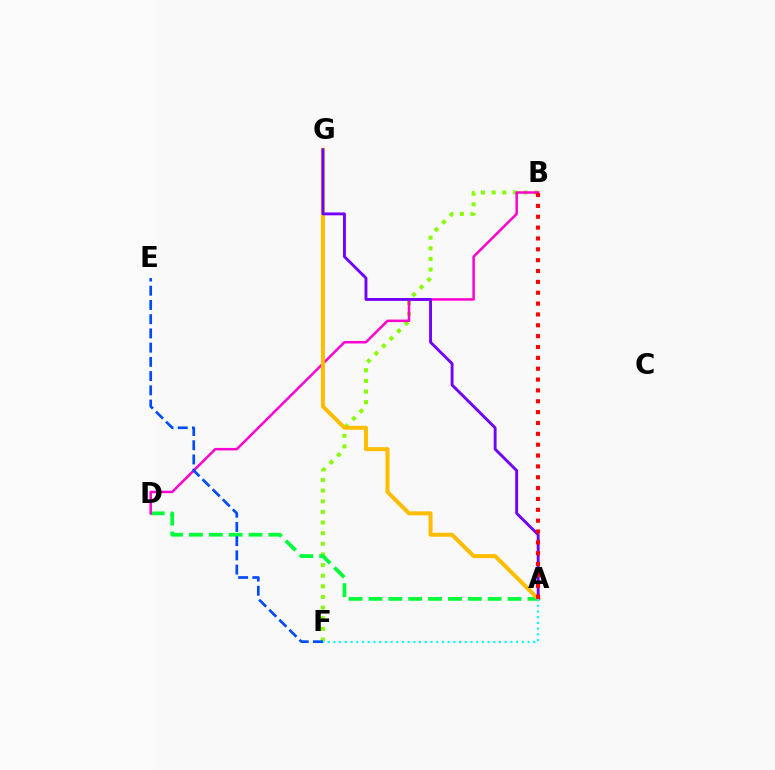{('B', 'F'): [{'color': '#84ff00', 'line_style': 'dotted', 'thickness': 2.89}], ('A', 'D'): [{'color': '#00ff39', 'line_style': 'dashed', 'thickness': 2.7}], ('B', 'D'): [{'color': '#ff00cf', 'line_style': 'solid', 'thickness': 1.81}], ('A', 'G'): [{'color': '#ffbd00', 'line_style': 'solid', 'thickness': 2.89}, {'color': '#7200ff', 'line_style': 'solid', 'thickness': 2.07}], ('E', 'F'): [{'color': '#004bff', 'line_style': 'dashed', 'thickness': 1.93}], ('A', 'F'): [{'color': '#00fff6', 'line_style': 'dotted', 'thickness': 1.55}], ('A', 'B'): [{'color': '#ff0000', 'line_style': 'dotted', 'thickness': 2.95}]}